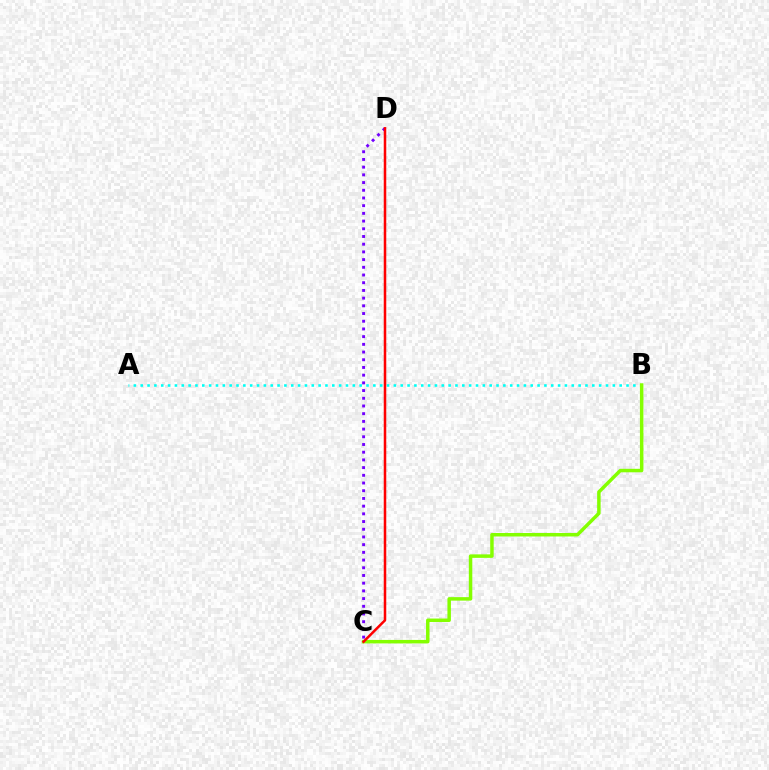{('A', 'B'): [{'color': '#00fff6', 'line_style': 'dotted', 'thickness': 1.86}], ('C', 'D'): [{'color': '#7200ff', 'line_style': 'dotted', 'thickness': 2.09}, {'color': '#ff0000', 'line_style': 'solid', 'thickness': 1.82}], ('B', 'C'): [{'color': '#84ff00', 'line_style': 'solid', 'thickness': 2.51}]}